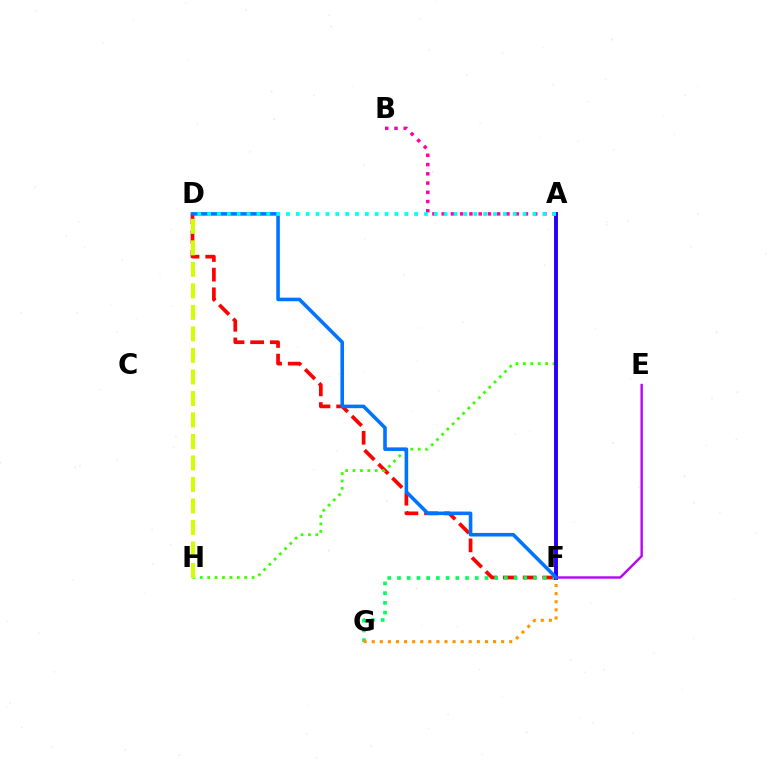{('D', 'F'): [{'color': '#ff0000', 'line_style': 'dashed', 'thickness': 2.67}, {'color': '#0074ff', 'line_style': 'solid', 'thickness': 2.58}], ('E', 'F'): [{'color': '#b900ff', 'line_style': 'solid', 'thickness': 1.71}], ('A', 'H'): [{'color': '#3dff00', 'line_style': 'dotted', 'thickness': 2.01}], ('D', 'H'): [{'color': '#d1ff00', 'line_style': 'dashed', 'thickness': 2.92}], ('F', 'G'): [{'color': '#00ff5c', 'line_style': 'dotted', 'thickness': 2.64}, {'color': '#ff9400', 'line_style': 'dotted', 'thickness': 2.2}], ('A', 'F'): [{'color': '#2500ff', 'line_style': 'solid', 'thickness': 2.82}], ('A', 'B'): [{'color': '#ff00ac', 'line_style': 'dotted', 'thickness': 2.51}], ('A', 'D'): [{'color': '#00fff6', 'line_style': 'dotted', 'thickness': 2.68}]}